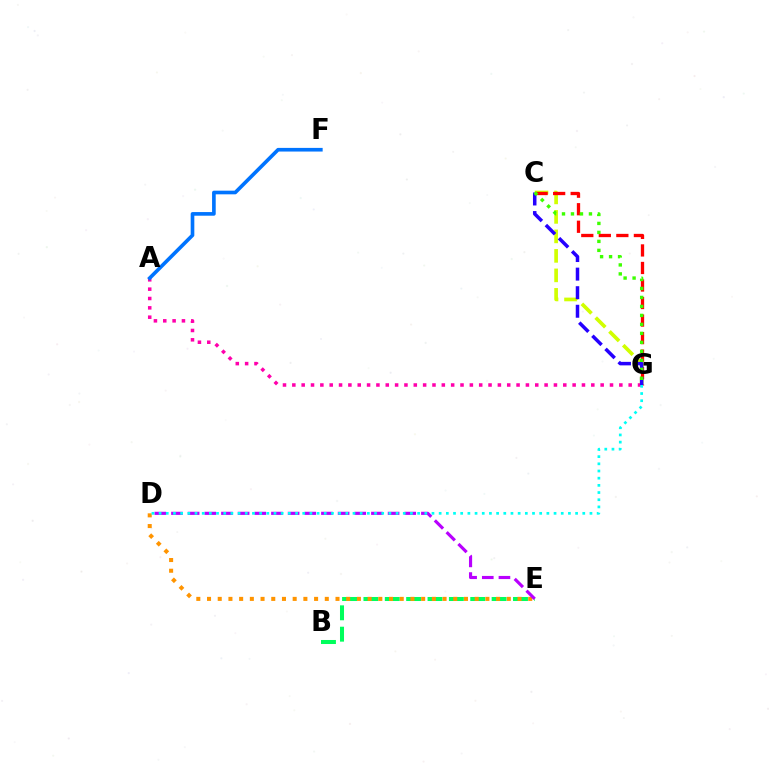{('C', 'G'): [{'color': '#d1ff00', 'line_style': 'dashed', 'thickness': 2.65}, {'color': '#ff0000', 'line_style': 'dashed', 'thickness': 2.38}, {'color': '#2500ff', 'line_style': 'dashed', 'thickness': 2.52}, {'color': '#3dff00', 'line_style': 'dotted', 'thickness': 2.44}], ('B', 'E'): [{'color': '#00ff5c', 'line_style': 'dashed', 'thickness': 2.9}], ('A', 'G'): [{'color': '#ff00ac', 'line_style': 'dotted', 'thickness': 2.54}], ('D', 'E'): [{'color': '#ff9400', 'line_style': 'dotted', 'thickness': 2.91}, {'color': '#b900ff', 'line_style': 'dashed', 'thickness': 2.26}], ('D', 'G'): [{'color': '#00fff6', 'line_style': 'dotted', 'thickness': 1.95}], ('A', 'F'): [{'color': '#0074ff', 'line_style': 'solid', 'thickness': 2.63}]}